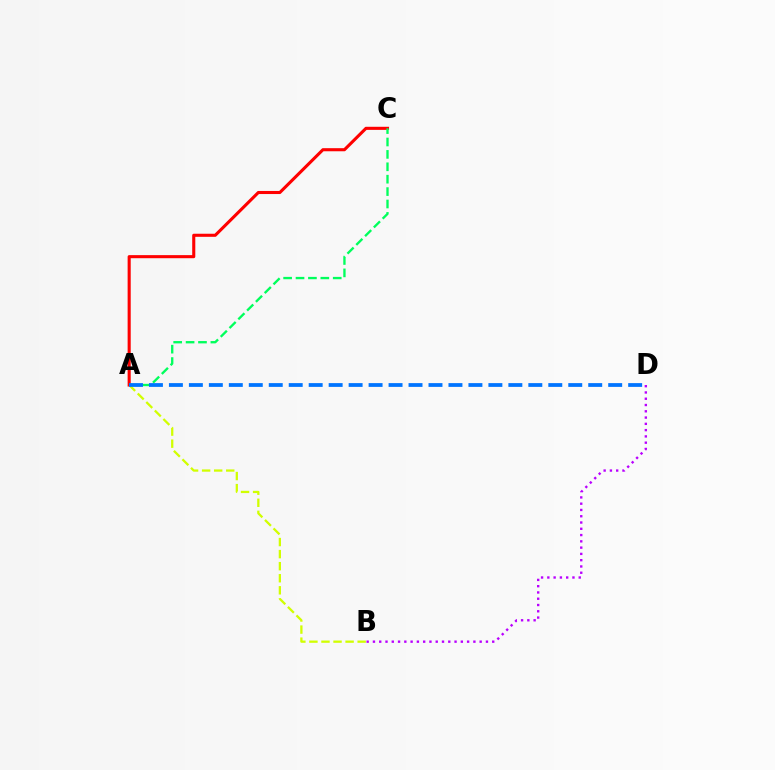{('A', 'B'): [{'color': '#d1ff00', 'line_style': 'dashed', 'thickness': 1.64}], ('A', 'C'): [{'color': '#ff0000', 'line_style': 'solid', 'thickness': 2.22}, {'color': '#00ff5c', 'line_style': 'dashed', 'thickness': 1.68}], ('A', 'D'): [{'color': '#0074ff', 'line_style': 'dashed', 'thickness': 2.71}], ('B', 'D'): [{'color': '#b900ff', 'line_style': 'dotted', 'thickness': 1.71}]}